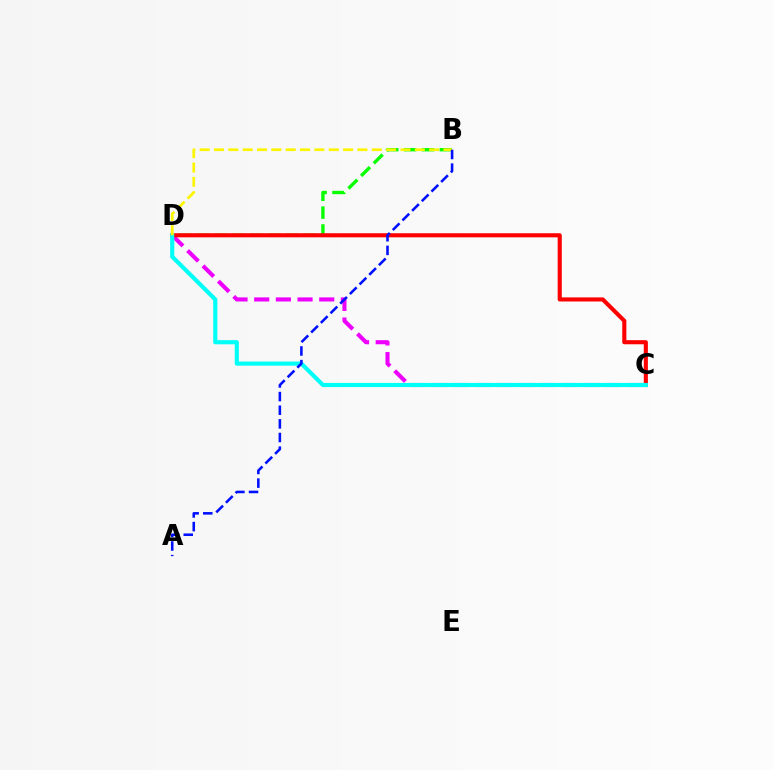{('B', 'D'): [{'color': '#08ff00', 'line_style': 'dashed', 'thickness': 2.43}, {'color': '#fcf500', 'line_style': 'dashed', 'thickness': 1.95}], ('C', 'D'): [{'color': '#ee00ff', 'line_style': 'dashed', 'thickness': 2.94}, {'color': '#ff0000', 'line_style': 'solid', 'thickness': 2.95}, {'color': '#00fff6', 'line_style': 'solid', 'thickness': 2.98}], ('A', 'B'): [{'color': '#0010ff', 'line_style': 'dashed', 'thickness': 1.85}]}